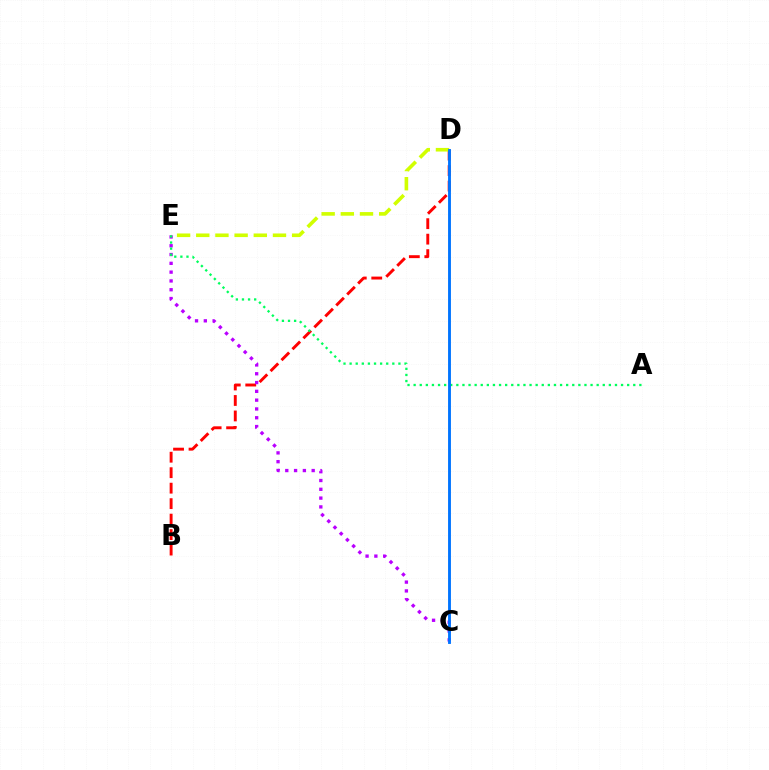{('B', 'D'): [{'color': '#ff0000', 'line_style': 'dashed', 'thickness': 2.1}], ('C', 'E'): [{'color': '#b900ff', 'line_style': 'dotted', 'thickness': 2.39}], ('D', 'E'): [{'color': '#d1ff00', 'line_style': 'dashed', 'thickness': 2.61}], ('A', 'E'): [{'color': '#00ff5c', 'line_style': 'dotted', 'thickness': 1.66}], ('C', 'D'): [{'color': '#0074ff', 'line_style': 'solid', 'thickness': 2.07}]}